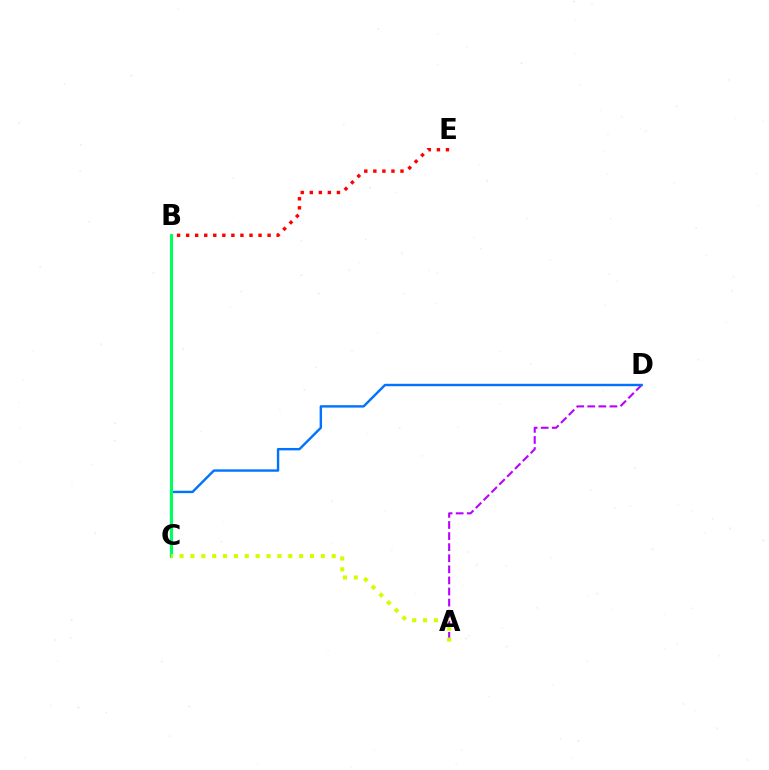{('A', 'D'): [{'color': '#b900ff', 'line_style': 'dashed', 'thickness': 1.51}], ('C', 'D'): [{'color': '#0074ff', 'line_style': 'solid', 'thickness': 1.73}], ('B', 'E'): [{'color': '#ff0000', 'line_style': 'dotted', 'thickness': 2.46}], ('B', 'C'): [{'color': '#00ff5c', 'line_style': 'solid', 'thickness': 2.2}], ('A', 'C'): [{'color': '#d1ff00', 'line_style': 'dotted', 'thickness': 2.95}]}